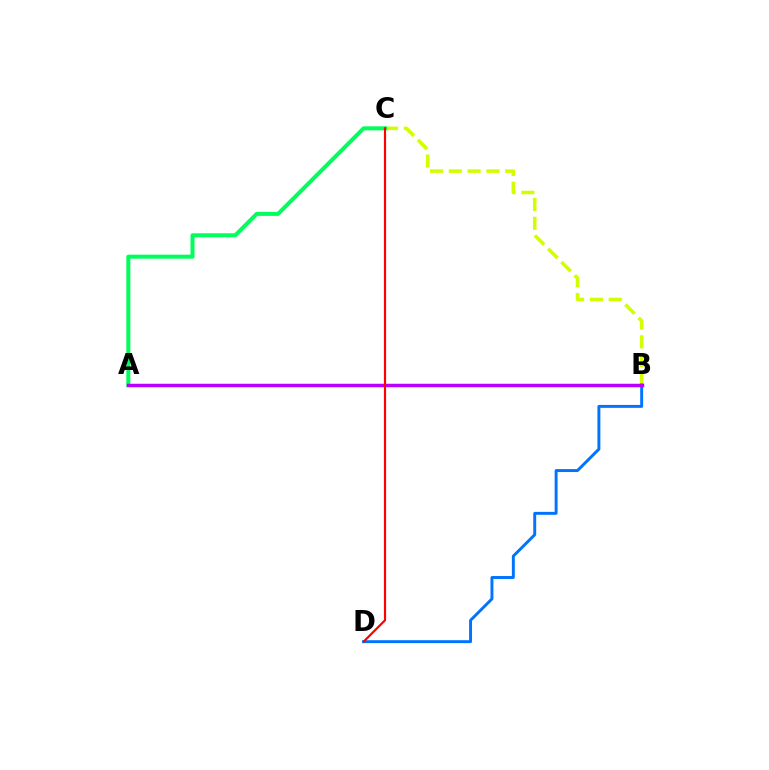{('B', 'C'): [{'color': '#d1ff00', 'line_style': 'dashed', 'thickness': 2.55}], ('A', 'C'): [{'color': '#00ff5c', 'line_style': 'solid', 'thickness': 2.89}], ('B', 'D'): [{'color': '#0074ff', 'line_style': 'solid', 'thickness': 2.11}], ('A', 'B'): [{'color': '#b900ff', 'line_style': 'solid', 'thickness': 2.51}], ('C', 'D'): [{'color': '#ff0000', 'line_style': 'solid', 'thickness': 1.56}]}